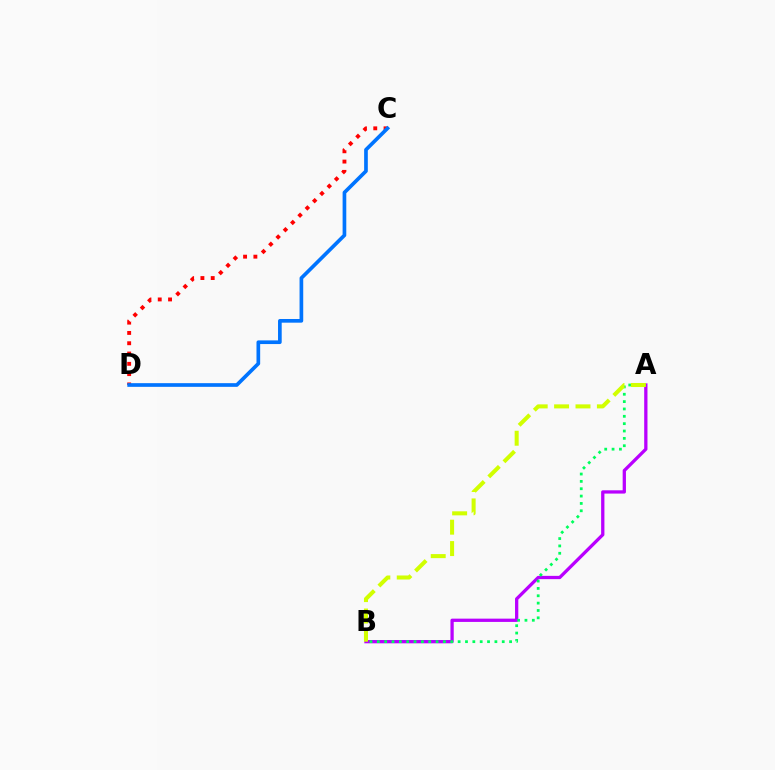{('A', 'B'): [{'color': '#b900ff', 'line_style': 'solid', 'thickness': 2.36}, {'color': '#00ff5c', 'line_style': 'dotted', 'thickness': 2.0}, {'color': '#d1ff00', 'line_style': 'dashed', 'thickness': 2.91}], ('C', 'D'): [{'color': '#ff0000', 'line_style': 'dotted', 'thickness': 2.8}, {'color': '#0074ff', 'line_style': 'solid', 'thickness': 2.65}]}